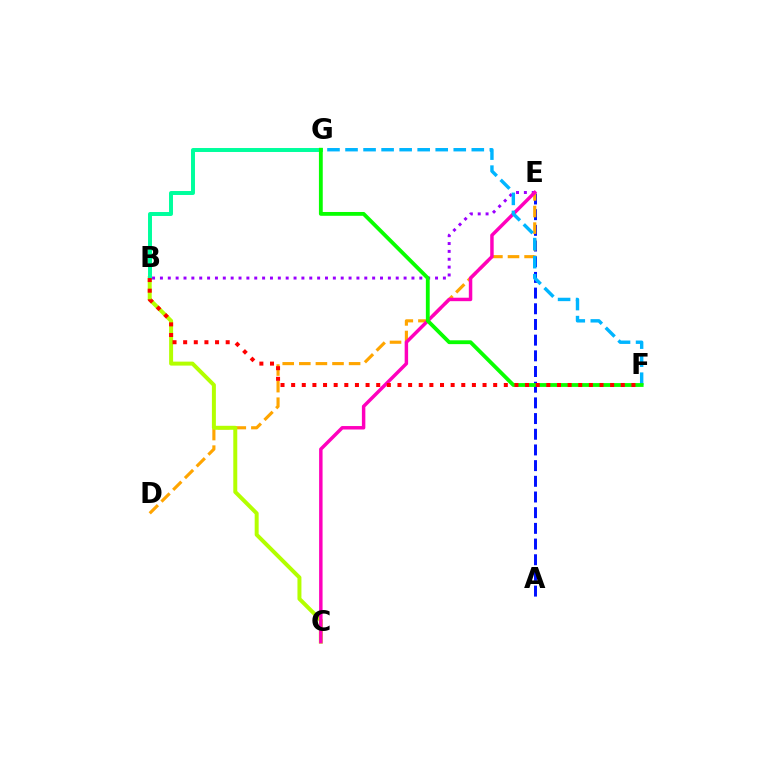{('A', 'E'): [{'color': '#0010ff', 'line_style': 'dashed', 'thickness': 2.13}], ('D', 'E'): [{'color': '#ffa500', 'line_style': 'dashed', 'thickness': 2.25}], ('B', 'C'): [{'color': '#b3ff00', 'line_style': 'solid', 'thickness': 2.86}], ('B', 'E'): [{'color': '#9b00ff', 'line_style': 'dotted', 'thickness': 2.14}], ('B', 'G'): [{'color': '#00ff9d', 'line_style': 'solid', 'thickness': 2.85}], ('C', 'E'): [{'color': '#ff00bd', 'line_style': 'solid', 'thickness': 2.49}], ('F', 'G'): [{'color': '#00b5ff', 'line_style': 'dashed', 'thickness': 2.45}, {'color': '#08ff00', 'line_style': 'solid', 'thickness': 2.75}], ('B', 'F'): [{'color': '#ff0000', 'line_style': 'dotted', 'thickness': 2.89}]}